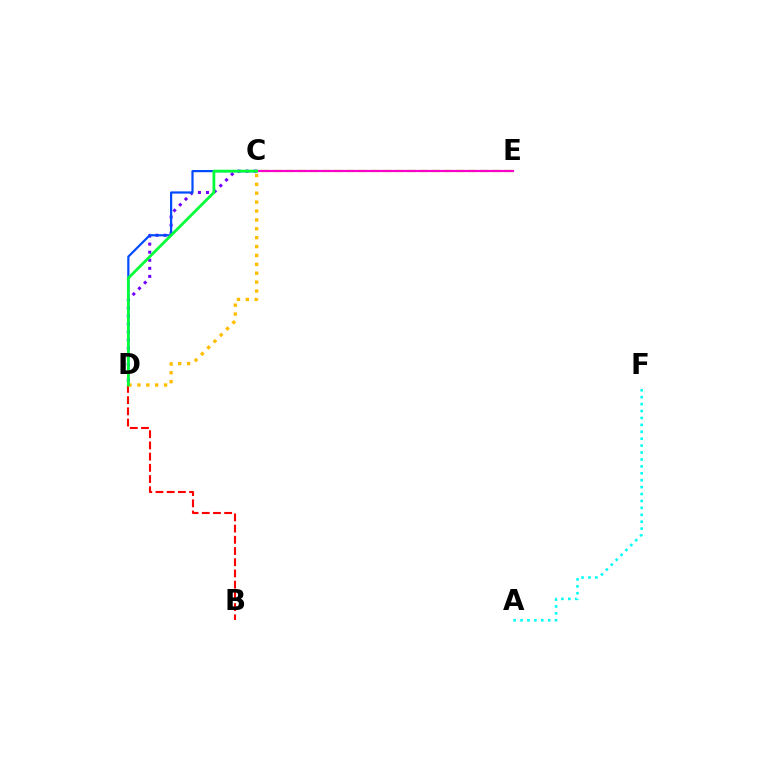{('C', 'D'): [{'color': '#7200ff', 'line_style': 'dotted', 'thickness': 2.19}, {'color': '#004bff', 'line_style': 'solid', 'thickness': 1.59}, {'color': '#ffbd00', 'line_style': 'dotted', 'thickness': 2.42}, {'color': '#00ff39', 'line_style': 'solid', 'thickness': 2.01}], ('B', 'D'): [{'color': '#ff0000', 'line_style': 'dashed', 'thickness': 1.52}], ('C', 'E'): [{'color': '#84ff00', 'line_style': 'dashed', 'thickness': 1.65}, {'color': '#ff00cf', 'line_style': 'solid', 'thickness': 1.57}], ('A', 'F'): [{'color': '#00fff6', 'line_style': 'dotted', 'thickness': 1.88}]}